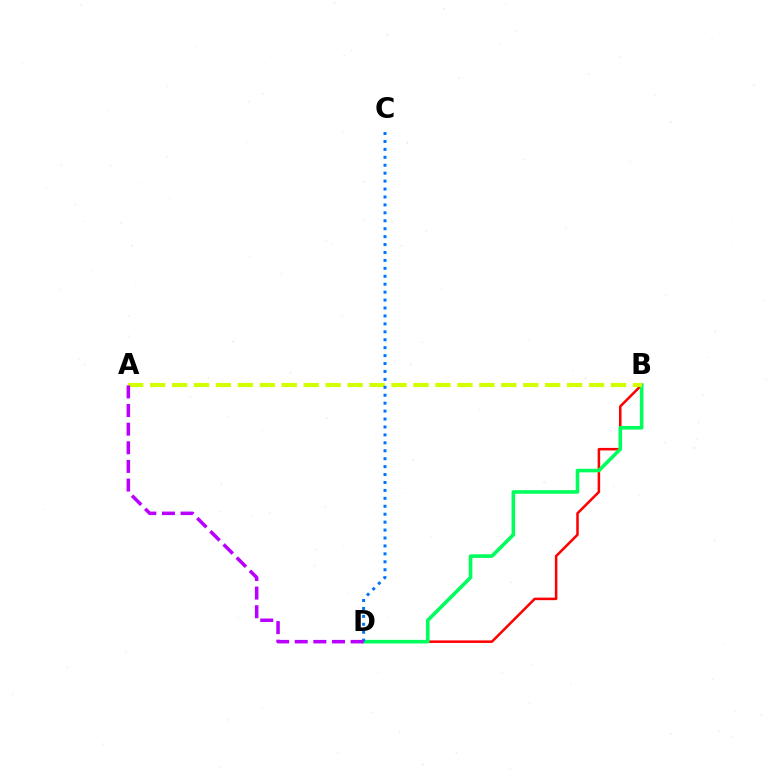{('B', 'D'): [{'color': '#ff0000', 'line_style': 'solid', 'thickness': 1.82}, {'color': '#00ff5c', 'line_style': 'solid', 'thickness': 2.59}], ('A', 'B'): [{'color': '#d1ff00', 'line_style': 'dashed', 'thickness': 2.98}], ('C', 'D'): [{'color': '#0074ff', 'line_style': 'dotted', 'thickness': 2.15}], ('A', 'D'): [{'color': '#b900ff', 'line_style': 'dashed', 'thickness': 2.53}]}